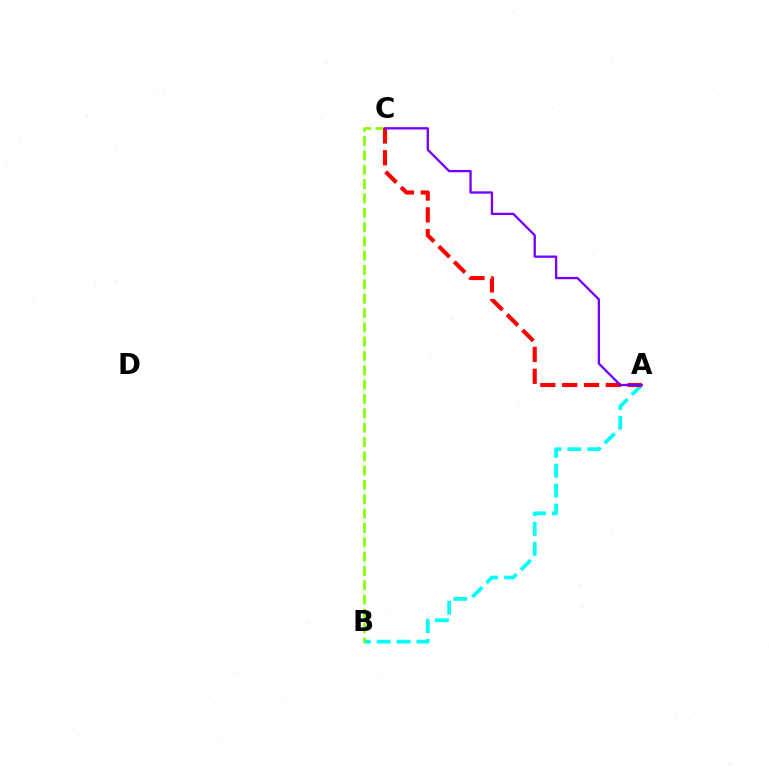{('A', 'B'): [{'color': '#00fff6', 'line_style': 'dashed', 'thickness': 2.7}], ('B', 'C'): [{'color': '#84ff00', 'line_style': 'dashed', 'thickness': 1.95}], ('A', 'C'): [{'color': '#ff0000', 'line_style': 'dashed', 'thickness': 2.97}, {'color': '#7200ff', 'line_style': 'solid', 'thickness': 1.67}]}